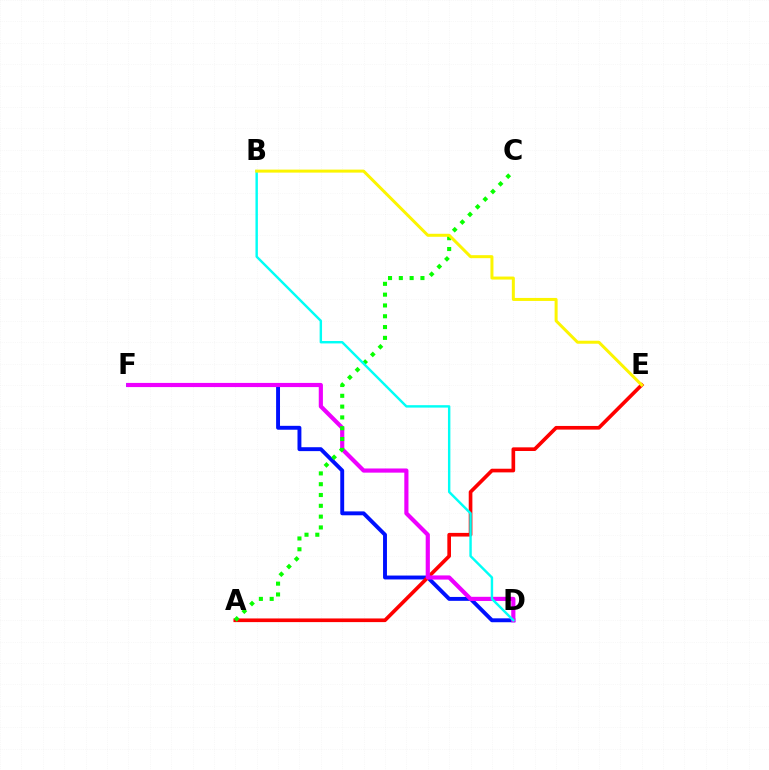{('D', 'F'): [{'color': '#0010ff', 'line_style': 'solid', 'thickness': 2.81}, {'color': '#ee00ff', 'line_style': 'solid', 'thickness': 3.0}], ('A', 'E'): [{'color': '#ff0000', 'line_style': 'solid', 'thickness': 2.63}], ('A', 'C'): [{'color': '#08ff00', 'line_style': 'dotted', 'thickness': 2.94}], ('B', 'D'): [{'color': '#00fff6', 'line_style': 'solid', 'thickness': 1.74}], ('B', 'E'): [{'color': '#fcf500', 'line_style': 'solid', 'thickness': 2.16}]}